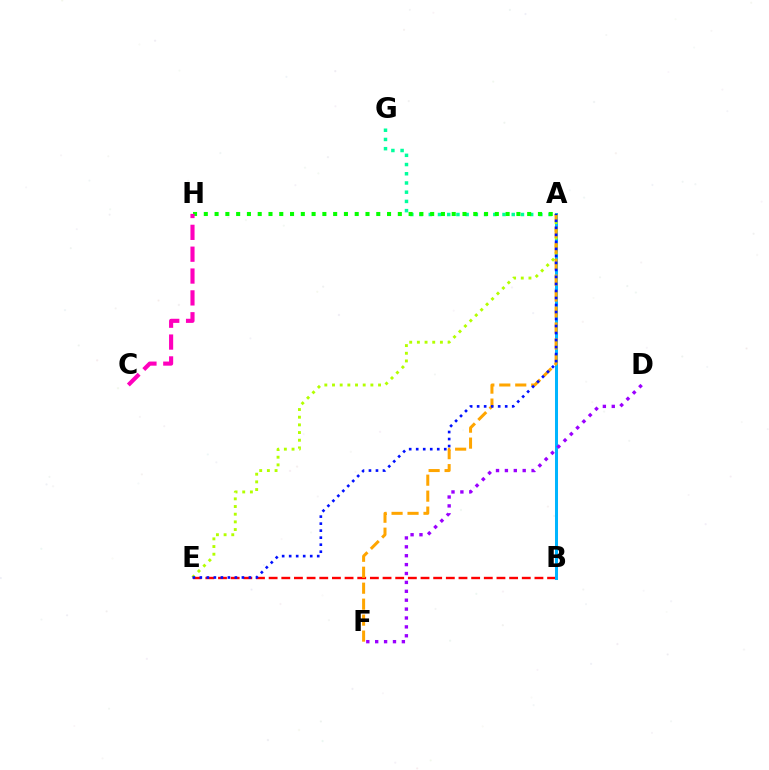{('B', 'E'): [{'color': '#ff0000', 'line_style': 'dashed', 'thickness': 1.72}], ('A', 'B'): [{'color': '#00b5ff', 'line_style': 'solid', 'thickness': 2.17}], ('A', 'E'): [{'color': '#b3ff00', 'line_style': 'dotted', 'thickness': 2.09}, {'color': '#0010ff', 'line_style': 'dotted', 'thickness': 1.91}], ('A', 'G'): [{'color': '#00ff9d', 'line_style': 'dotted', 'thickness': 2.5}], ('D', 'F'): [{'color': '#9b00ff', 'line_style': 'dotted', 'thickness': 2.42}], ('A', 'F'): [{'color': '#ffa500', 'line_style': 'dashed', 'thickness': 2.17}], ('A', 'H'): [{'color': '#08ff00', 'line_style': 'dotted', 'thickness': 2.93}], ('C', 'H'): [{'color': '#ff00bd', 'line_style': 'dashed', 'thickness': 2.97}]}